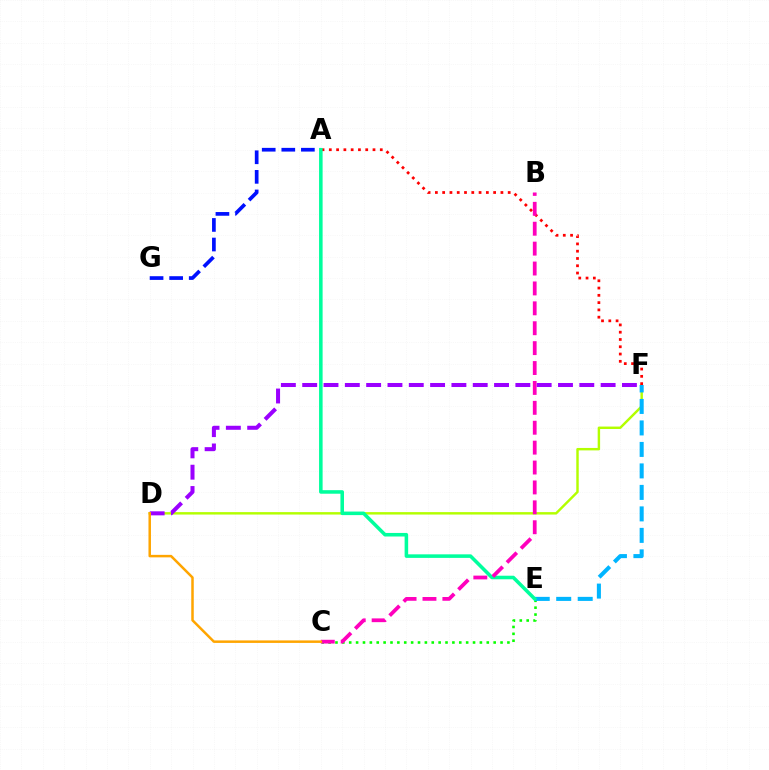{('D', 'F'): [{'color': '#b3ff00', 'line_style': 'solid', 'thickness': 1.75}, {'color': '#9b00ff', 'line_style': 'dashed', 'thickness': 2.9}], ('A', 'F'): [{'color': '#ff0000', 'line_style': 'dotted', 'thickness': 1.98}], ('A', 'G'): [{'color': '#0010ff', 'line_style': 'dashed', 'thickness': 2.66}], ('C', 'E'): [{'color': '#08ff00', 'line_style': 'dotted', 'thickness': 1.87}], ('E', 'F'): [{'color': '#00b5ff', 'line_style': 'dashed', 'thickness': 2.92}], ('A', 'E'): [{'color': '#00ff9d', 'line_style': 'solid', 'thickness': 2.56}], ('B', 'C'): [{'color': '#ff00bd', 'line_style': 'dashed', 'thickness': 2.7}], ('C', 'D'): [{'color': '#ffa500', 'line_style': 'solid', 'thickness': 1.8}]}